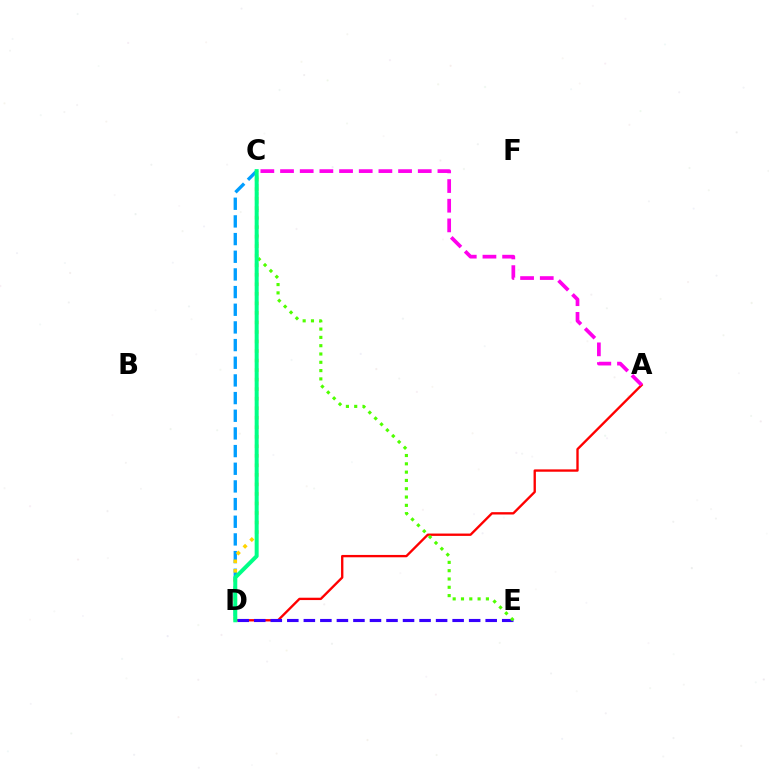{('C', 'D'): [{'color': '#009eff', 'line_style': 'dashed', 'thickness': 2.4}, {'color': '#ffd500', 'line_style': 'dotted', 'thickness': 2.59}, {'color': '#00ff86', 'line_style': 'solid', 'thickness': 2.87}], ('A', 'D'): [{'color': '#ff0000', 'line_style': 'solid', 'thickness': 1.69}], ('D', 'E'): [{'color': '#3700ff', 'line_style': 'dashed', 'thickness': 2.25}], ('C', 'E'): [{'color': '#4fff00', 'line_style': 'dotted', 'thickness': 2.26}], ('A', 'C'): [{'color': '#ff00ed', 'line_style': 'dashed', 'thickness': 2.67}]}